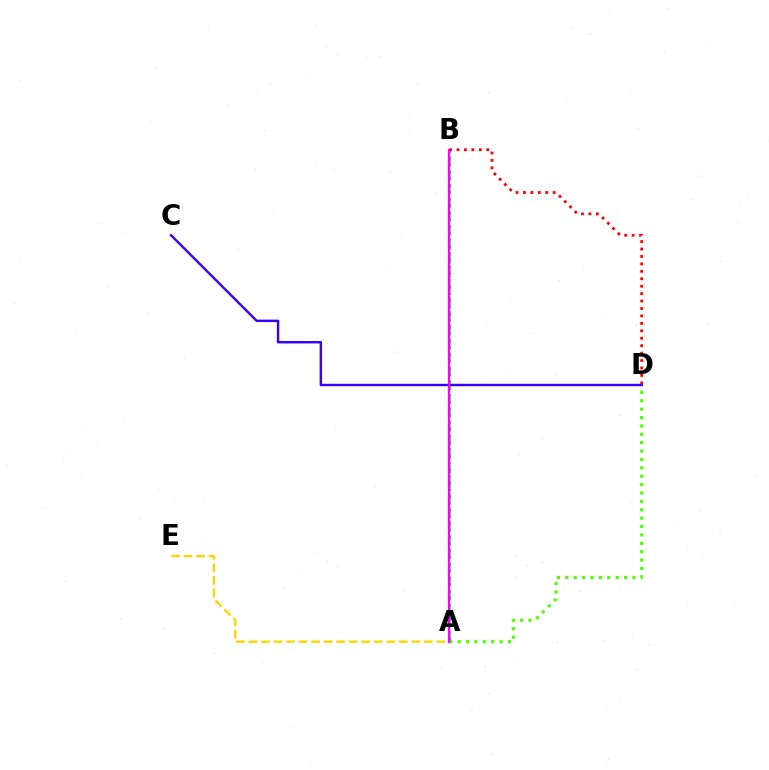{('A', 'D'): [{'color': '#4fff00', 'line_style': 'dotted', 'thickness': 2.28}], ('A', 'B'): [{'color': '#00ff86', 'line_style': 'dashed', 'thickness': 1.9}, {'color': '#009eff', 'line_style': 'dotted', 'thickness': 1.84}, {'color': '#ff00ed', 'line_style': 'solid', 'thickness': 1.58}], ('A', 'E'): [{'color': '#ffd500', 'line_style': 'dashed', 'thickness': 1.7}], ('B', 'D'): [{'color': '#ff0000', 'line_style': 'dotted', 'thickness': 2.02}], ('C', 'D'): [{'color': '#3700ff', 'line_style': 'solid', 'thickness': 1.74}]}